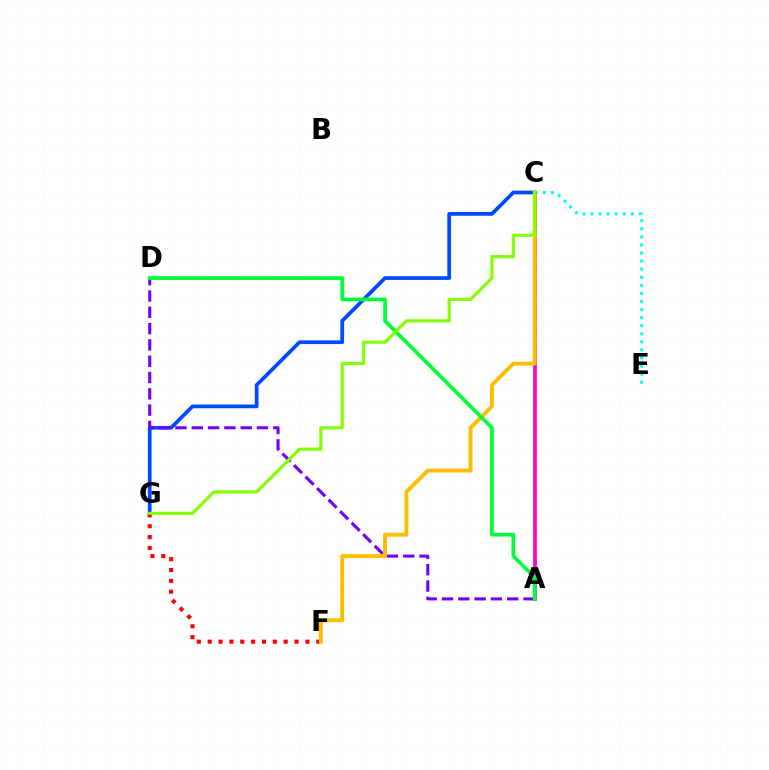{('C', 'E'): [{'color': '#00fff6', 'line_style': 'dotted', 'thickness': 2.19}], ('A', 'C'): [{'color': '#ff00cf', 'line_style': 'solid', 'thickness': 2.65}], ('C', 'G'): [{'color': '#004bff', 'line_style': 'solid', 'thickness': 2.69}, {'color': '#84ff00', 'line_style': 'solid', 'thickness': 2.29}], ('F', 'G'): [{'color': '#ff0000', 'line_style': 'dotted', 'thickness': 2.95}], ('A', 'D'): [{'color': '#7200ff', 'line_style': 'dashed', 'thickness': 2.21}, {'color': '#00ff39', 'line_style': 'solid', 'thickness': 2.68}], ('C', 'F'): [{'color': '#ffbd00', 'line_style': 'solid', 'thickness': 2.81}]}